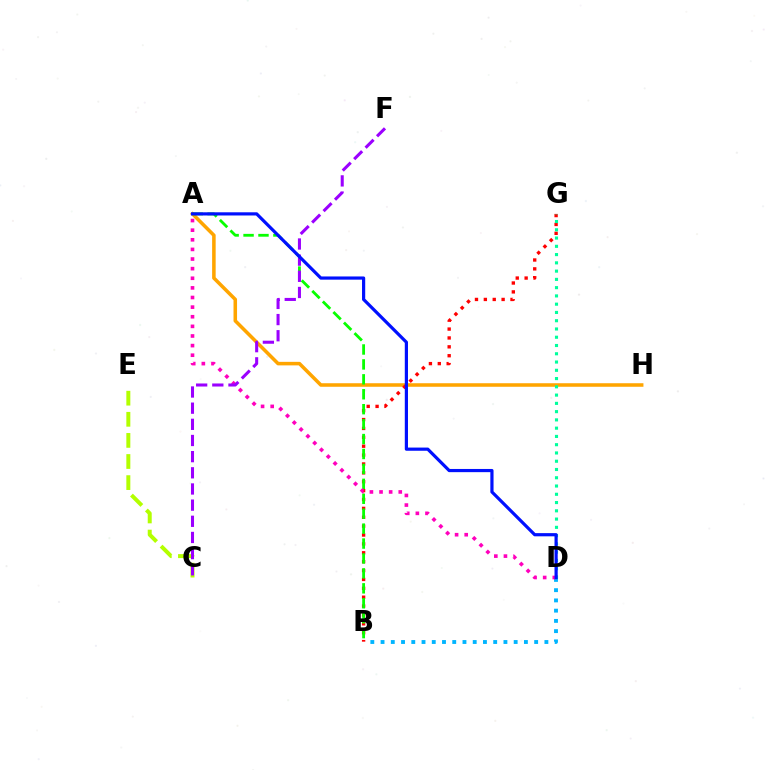{('A', 'H'): [{'color': '#ffa500', 'line_style': 'solid', 'thickness': 2.55}], ('B', 'G'): [{'color': '#ff0000', 'line_style': 'dotted', 'thickness': 2.41}], ('C', 'E'): [{'color': '#b3ff00', 'line_style': 'dashed', 'thickness': 2.87}], ('B', 'D'): [{'color': '#00b5ff', 'line_style': 'dotted', 'thickness': 2.78}], ('D', 'G'): [{'color': '#00ff9d', 'line_style': 'dotted', 'thickness': 2.25}], ('A', 'B'): [{'color': '#08ff00', 'line_style': 'dashed', 'thickness': 2.03}], ('A', 'D'): [{'color': '#ff00bd', 'line_style': 'dotted', 'thickness': 2.61}, {'color': '#0010ff', 'line_style': 'solid', 'thickness': 2.3}], ('C', 'F'): [{'color': '#9b00ff', 'line_style': 'dashed', 'thickness': 2.2}]}